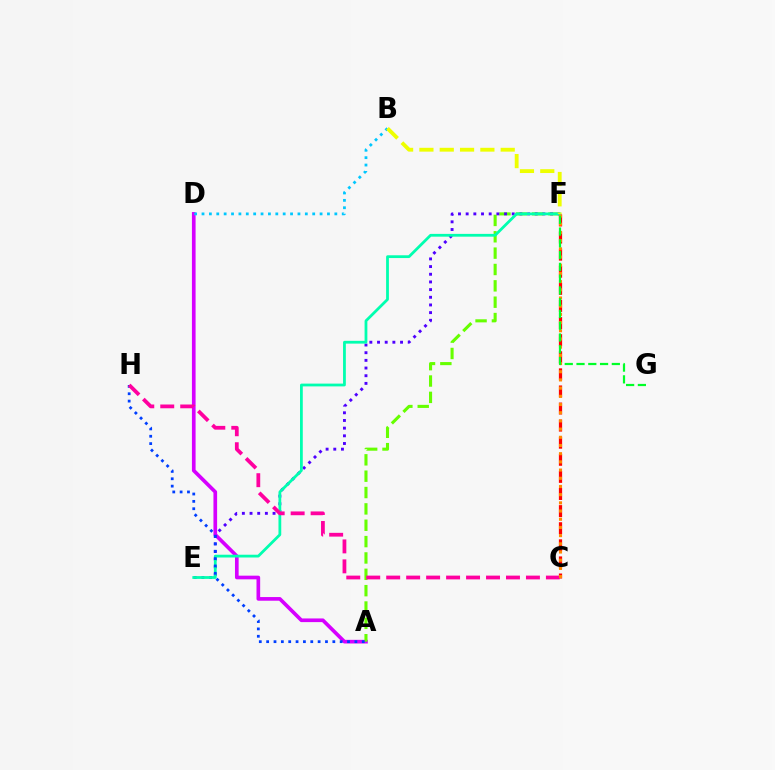{('C', 'F'): [{'color': '#ff0000', 'line_style': 'dashed', 'thickness': 2.32}, {'color': '#ff8800', 'line_style': 'dotted', 'thickness': 2.23}], ('A', 'D'): [{'color': '#d600ff', 'line_style': 'solid', 'thickness': 2.64}], ('A', 'F'): [{'color': '#66ff00', 'line_style': 'dashed', 'thickness': 2.22}], ('E', 'F'): [{'color': '#4f00ff', 'line_style': 'dotted', 'thickness': 2.08}, {'color': '#00ffaf', 'line_style': 'solid', 'thickness': 2.0}], ('B', 'D'): [{'color': '#00c7ff', 'line_style': 'dotted', 'thickness': 2.0}], ('A', 'H'): [{'color': '#003fff', 'line_style': 'dotted', 'thickness': 2.0}], ('B', 'F'): [{'color': '#eeff00', 'line_style': 'dashed', 'thickness': 2.76}], ('C', 'H'): [{'color': '#ff00a0', 'line_style': 'dashed', 'thickness': 2.71}], ('F', 'G'): [{'color': '#00ff27', 'line_style': 'dashed', 'thickness': 1.6}]}